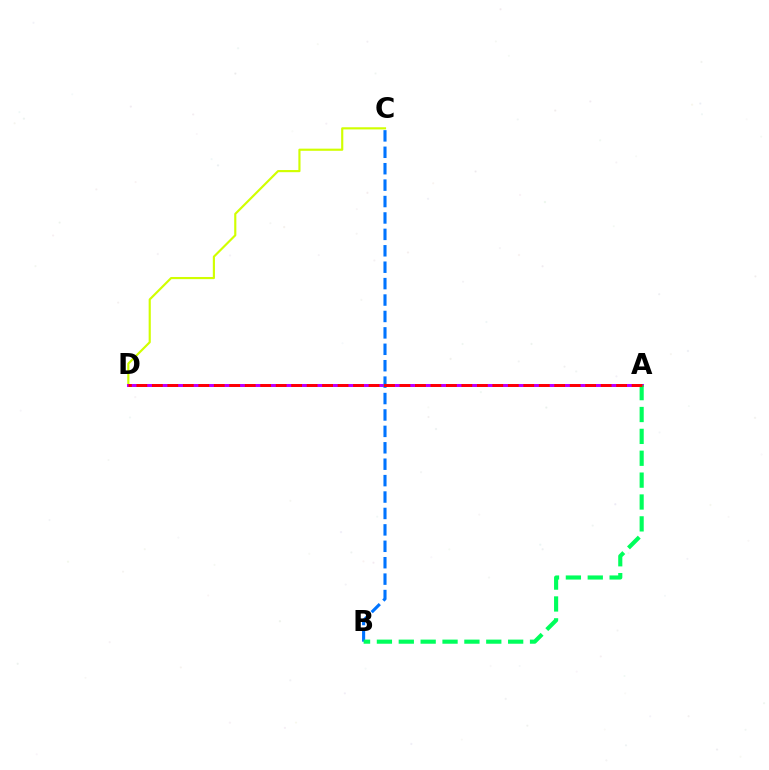{('C', 'D'): [{'color': '#d1ff00', 'line_style': 'solid', 'thickness': 1.55}], ('A', 'D'): [{'color': '#b900ff', 'line_style': 'solid', 'thickness': 2.15}, {'color': '#ff0000', 'line_style': 'dashed', 'thickness': 2.1}], ('B', 'C'): [{'color': '#0074ff', 'line_style': 'dashed', 'thickness': 2.23}], ('A', 'B'): [{'color': '#00ff5c', 'line_style': 'dashed', 'thickness': 2.97}]}